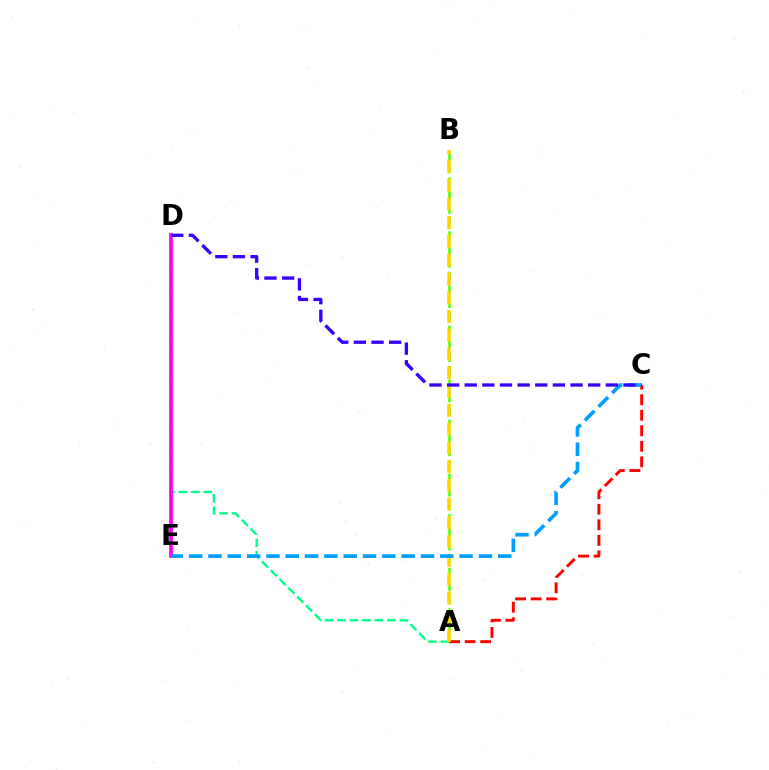{('A', 'D'): [{'color': '#00ff86', 'line_style': 'dashed', 'thickness': 1.69}], ('A', 'B'): [{'color': '#4fff00', 'line_style': 'dashed', 'thickness': 1.83}, {'color': '#ffd500', 'line_style': 'dashed', 'thickness': 2.55}], ('D', 'E'): [{'color': '#ff00ed', 'line_style': 'solid', 'thickness': 2.66}], ('A', 'C'): [{'color': '#ff0000', 'line_style': 'dashed', 'thickness': 2.11}], ('C', 'E'): [{'color': '#009eff', 'line_style': 'dashed', 'thickness': 2.62}], ('C', 'D'): [{'color': '#3700ff', 'line_style': 'dashed', 'thickness': 2.4}]}